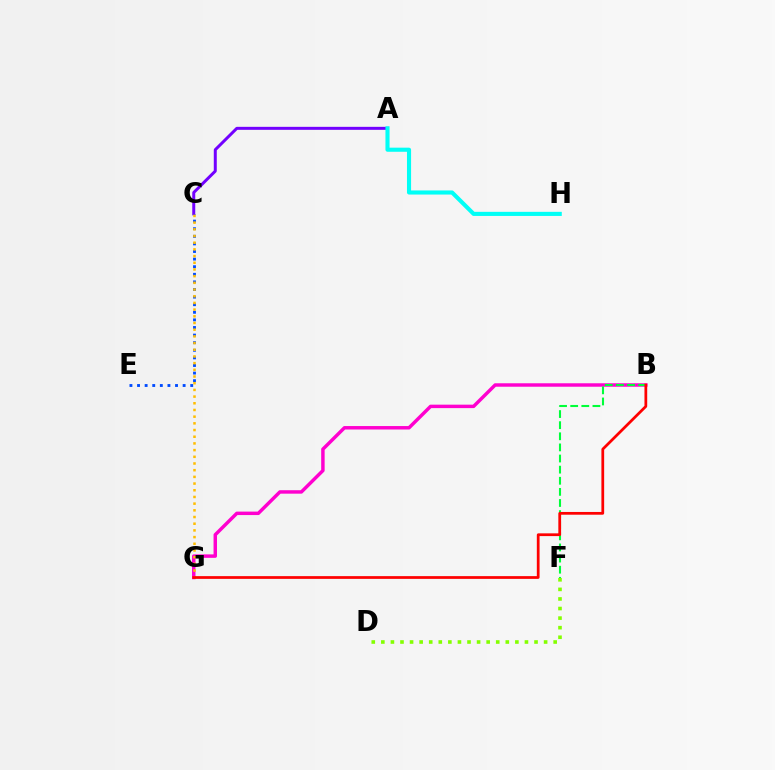{('B', 'G'): [{'color': '#ff00cf', 'line_style': 'solid', 'thickness': 2.49}, {'color': '#ff0000', 'line_style': 'solid', 'thickness': 1.98}], ('A', 'C'): [{'color': '#7200ff', 'line_style': 'solid', 'thickness': 2.15}], ('C', 'E'): [{'color': '#004bff', 'line_style': 'dotted', 'thickness': 2.06}], ('C', 'G'): [{'color': '#ffbd00', 'line_style': 'dotted', 'thickness': 1.82}], ('B', 'F'): [{'color': '#00ff39', 'line_style': 'dashed', 'thickness': 1.51}], ('A', 'H'): [{'color': '#00fff6', 'line_style': 'solid', 'thickness': 2.96}], ('D', 'F'): [{'color': '#84ff00', 'line_style': 'dotted', 'thickness': 2.6}]}